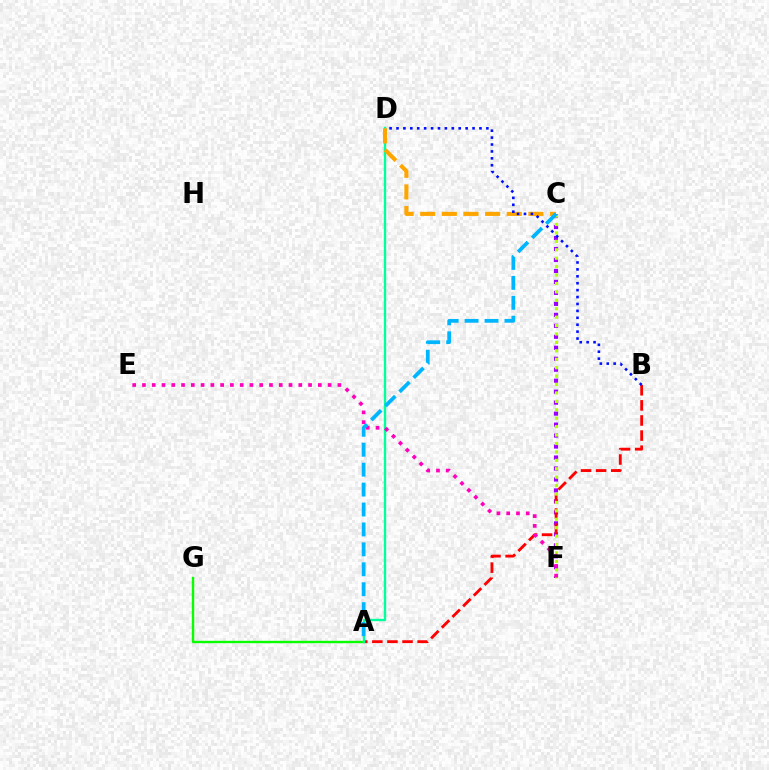{('C', 'F'): [{'color': '#9b00ff', 'line_style': 'dotted', 'thickness': 2.98}, {'color': '#b3ff00', 'line_style': 'dotted', 'thickness': 2.29}], ('A', 'B'): [{'color': '#ff0000', 'line_style': 'dashed', 'thickness': 2.05}], ('A', 'G'): [{'color': '#08ff00', 'line_style': 'solid', 'thickness': 1.73}], ('A', 'D'): [{'color': '#00ff9d', 'line_style': 'solid', 'thickness': 1.69}], ('E', 'F'): [{'color': '#ff00bd', 'line_style': 'dotted', 'thickness': 2.65}], ('C', 'D'): [{'color': '#ffa500', 'line_style': 'dashed', 'thickness': 2.94}], ('B', 'D'): [{'color': '#0010ff', 'line_style': 'dotted', 'thickness': 1.88}], ('A', 'C'): [{'color': '#00b5ff', 'line_style': 'dashed', 'thickness': 2.71}]}